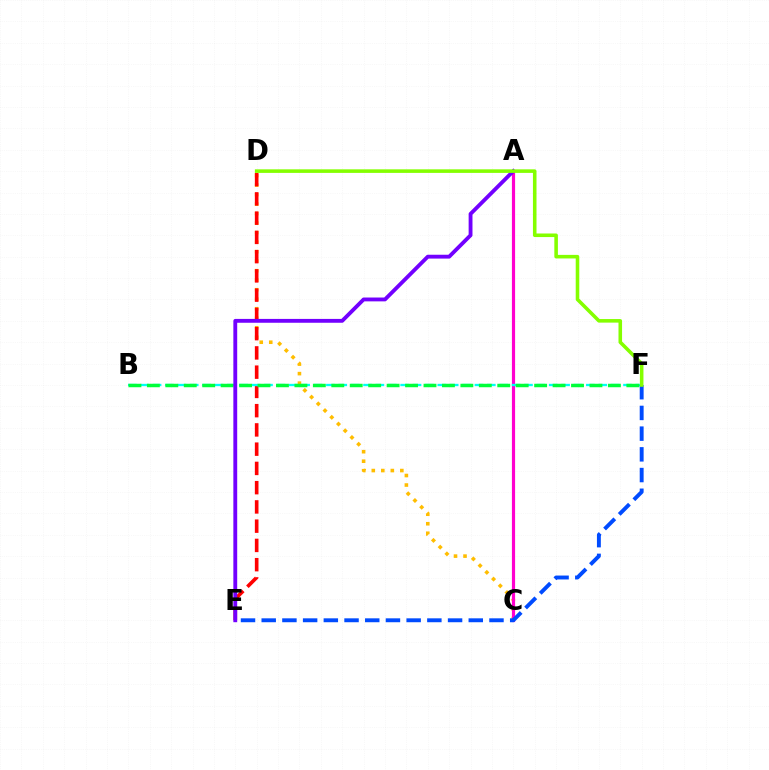{('C', 'D'): [{'color': '#ffbd00', 'line_style': 'dotted', 'thickness': 2.58}], ('A', 'C'): [{'color': '#ff00cf', 'line_style': 'solid', 'thickness': 2.29}], ('D', 'E'): [{'color': '#ff0000', 'line_style': 'dashed', 'thickness': 2.62}], ('B', 'F'): [{'color': '#00fff6', 'line_style': 'dashed', 'thickness': 1.68}, {'color': '#00ff39', 'line_style': 'dashed', 'thickness': 2.51}], ('E', 'F'): [{'color': '#004bff', 'line_style': 'dashed', 'thickness': 2.81}], ('A', 'E'): [{'color': '#7200ff', 'line_style': 'solid', 'thickness': 2.77}], ('D', 'F'): [{'color': '#84ff00', 'line_style': 'solid', 'thickness': 2.57}]}